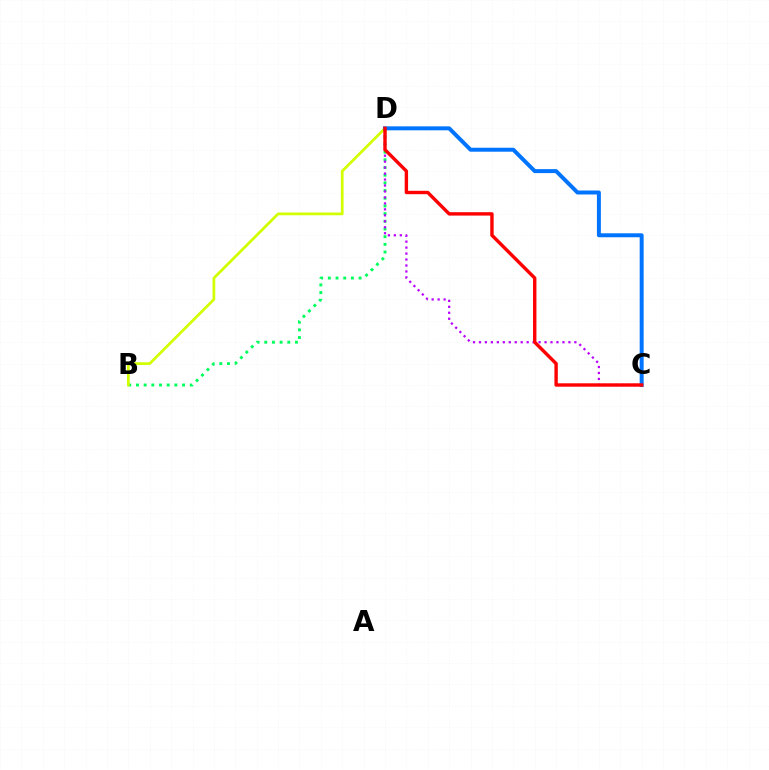{('B', 'D'): [{'color': '#00ff5c', 'line_style': 'dotted', 'thickness': 2.09}, {'color': '#d1ff00', 'line_style': 'solid', 'thickness': 1.97}], ('C', 'D'): [{'color': '#b900ff', 'line_style': 'dotted', 'thickness': 1.62}, {'color': '#0074ff', 'line_style': 'solid', 'thickness': 2.86}, {'color': '#ff0000', 'line_style': 'solid', 'thickness': 2.44}]}